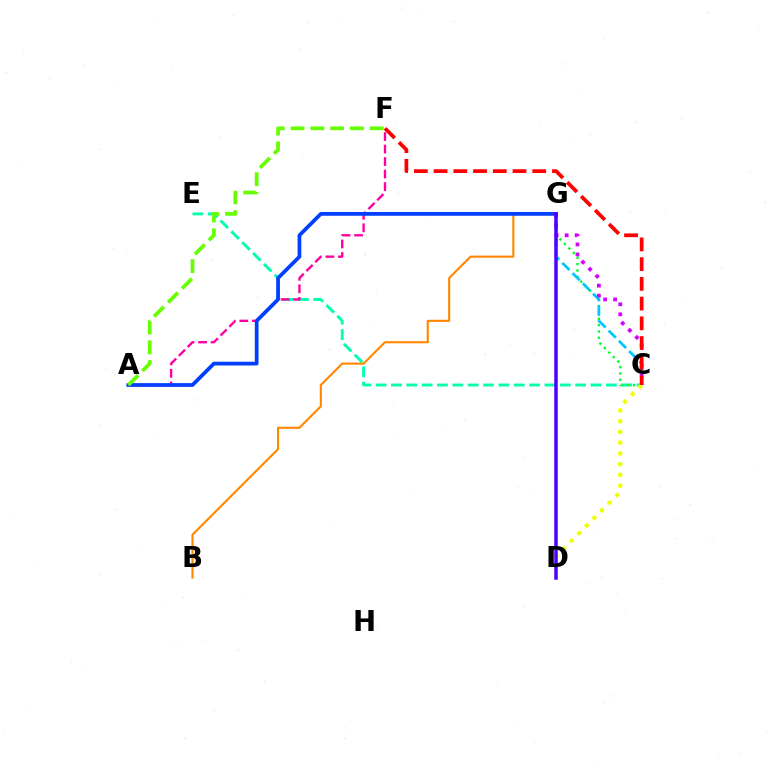{('C', 'E'): [{'color': '#00ffaf', 'line_style': 'dashed', 'thickness': 2.09}], ('C', 'G'): [{'color': '#00ff27', 'line_style': 'dotted', 'thickness': 1.73}, {'color': '#00c7ff', 'line_style': 'dashed', 'thickness': 1.97}, {'color': '#d600ff', 'line_style': 'dotted', 'thickness': 2.72}], ('B', 'G'): [{'color': '#ff8800', 'line_style': 'solid', 'thickness': 1.53}], ('A', 'F'): [{'color': '#ff00a0', 'line_style': 'dashed', 'thickness': 1.7}, {'color': '#66ff00', 'line_style': 'dashed', 'thickness': 2.69}], ('A', 'G'): [{'color': '#003fff', 'line_style': 'solid', 'thickness': 2.7}], ('C', 'D'): [{'color': '#eeff00', 'line_style': 'dotted', 'thickness': 2.92}], ('C', 'F'): [{'color': '#ff0000', 'line_style': 'dashed', 'thickness': 2.68}], ('D', 'G'): [{'color': '#4f00ff', 'line_style': 'solid', 'thickness': 2.52}]}